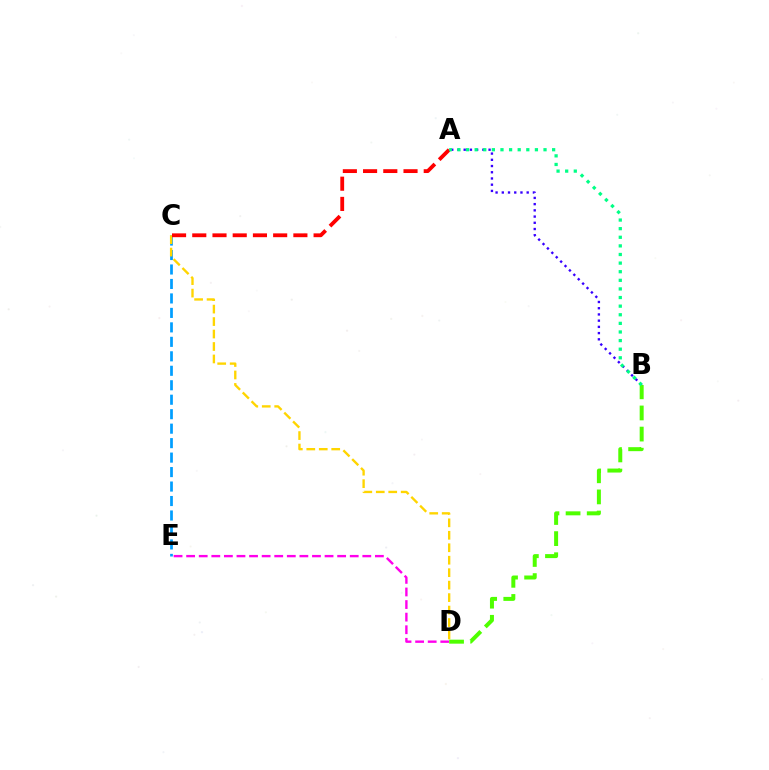{('C', 'E'): [{'color': '#009eff', 'line_style': 'dashed', 'thickness': 1.97}], ('A', 'B'): [{'color': '#3700ff', 'line_style': 'dotted', 'thickness': 1.69}, {'color': '#00ff86', 'line_style': 'dotted', 'thickness': 2.34}], ('C', 'D'): [{'color': '#ffd500', 'line_style': 'dashed', 'thickness': 1.69}], ('A', 'C'): [{'color': '#ff0000', 'line_style': 'dashed', 'thickness': 2.75}], ('D', 'E'): [{'color': '#ff00ed', 'line_style': 'dashed', 'thickness': 1.71}], ('B', 'D'): [{'color': '#4fff00', 'line_style': 'dashed', 'thickness': 2.87}]}